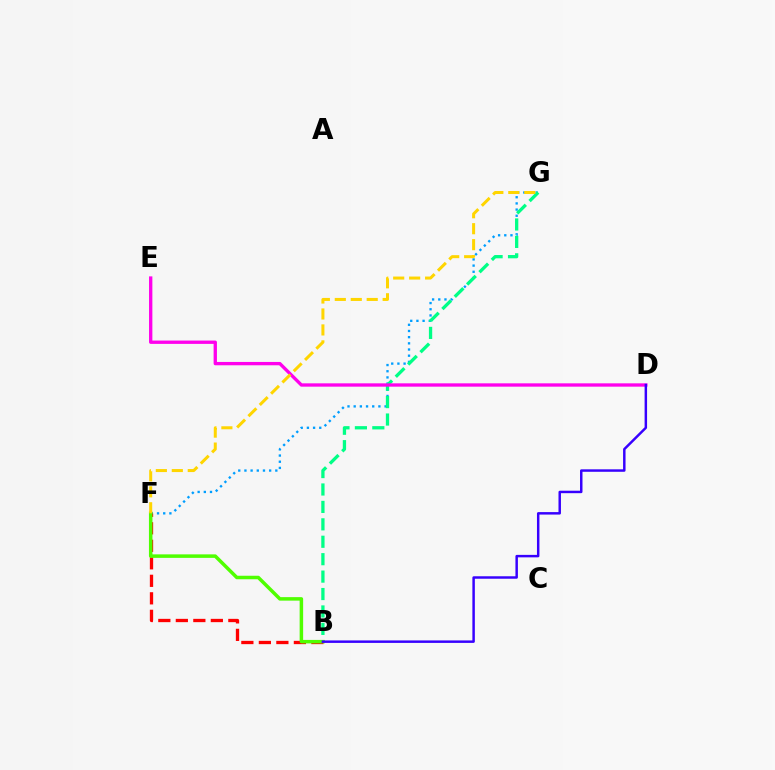{('F', 'G'): [{'color': '#009eff', 'line_style': 'dotted', 'thickness': 1.68}, {'color': '#ffd500', 'line_style': 'dashed', 'thickness': 2.17}], ('B', 'F'): [{'color': '#ff0000', 'line_style': 'dashed', 'thickness': 2.38}, {'color': '#4fff00', 'line_style': 'solid', 'thickness': 2.52}], ('B', 'G'): [{'color': '#00ff86', 'line_style': 'dashed', 'thickness': 2.37}], ('D', 'E'): [{'color': '#ff00ed', 'line_style': 'solid', 'thickness': 2.4}], ('B', 'D'): [{'color': '#3700ff', 'line_style': 'solid', 'thickness': 1.78}]}